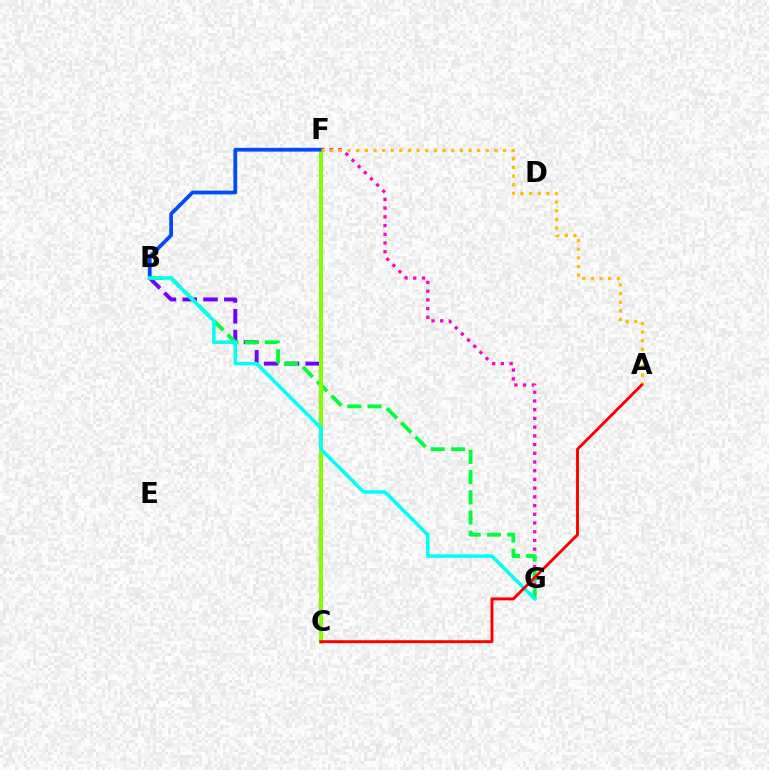{('B', 'C'): [{'color': '#7200ff', 'line_style': 'dashed', 'thickness': 2.83}], ('F', 'G'): [{'color': '#ff00cf', 'line_style': 'dotted', 'thickness': 2.37}], ('B', 'G'): [{'color': '#00ff39', 'line_style': 'dashed', 'thickness': 2.75}, {'color': '#00fff6', 'line_style': 'solid', 'thickness': 2.53}], ('C', 'F'): [{'color': '#84ff00', 'line_style': 'solid', 'thickness': 2.88}], ('B', 'F'): [{'color': '#004bff', 'line_style': 'solid', 'thickness': 2.7}], ('A', 'F'): [{'color': '#ffbd00', 'line_style': 'dotted', 'thickness': 2.35}], ('A', 'C'): [{'color': '#ff0000', 'line_style': 'solid', 'thickness': 2.09}]}